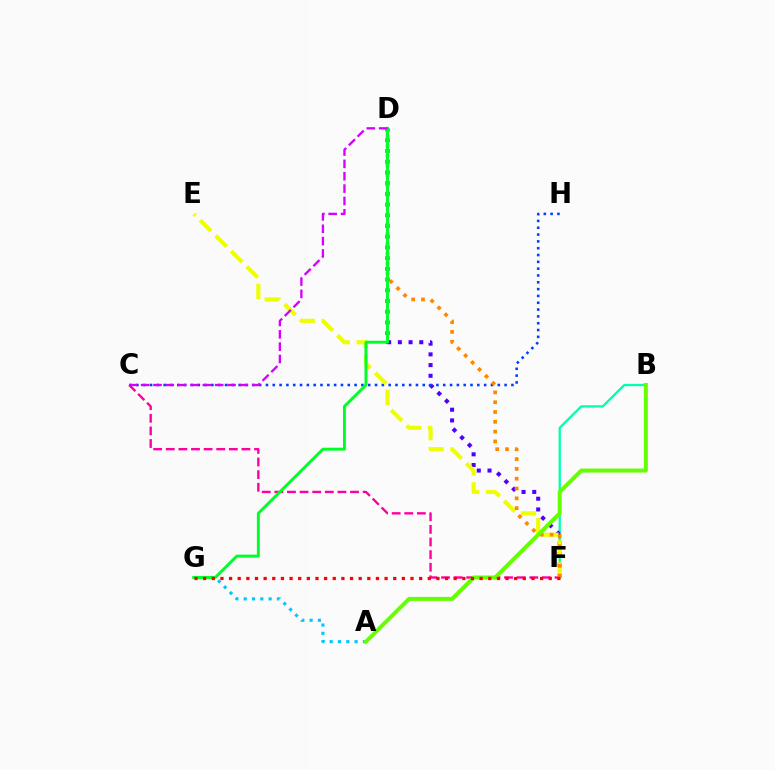{('B', 'F'): [{'color': '#00ffaf', 'line_style': 'solid', 'thickness': 1.65}], ('D', 'F'): [{'color': '#4f00ff', 'line_style': 'dotted', 'thickness': 2.91}, {'color': '#ff8800', 'line_style': 'dotted', 'thickness': 2.66}], ('C', 'F'): [{'color': '#ff00a0', 'line_style': 'dashed', 'thickness': 1.71}], ('C', 'H'): [{'color': '#003fff', 'line_style': 'dotted', 'thickness': 1.85}], ('A', 'G'): [{'color': '#00c7ff', 'line_style': 'dotted', 'thickness': 2.25}], ('E', 'F'): [{'color': '#eeff00', 'line_style': 'dashed', 'thickness': 2.98}], ('A', 'B'): [{'color': '#66ff00', 'line_style': 'solid', 'thickness': 2.88}], ('D', 'G'): [{'color': '#00ff27', 'line_style': 'solid', 'thickness': 2.11}], ('C', 'D'): [{'color': '#d600ff', 'line_style': 'dashed', 'thickness': 1.68}], ('F', 'G'): [{'color': '#ff0000', 'line_style': 'dotted', 'thickness': 2.35}]}